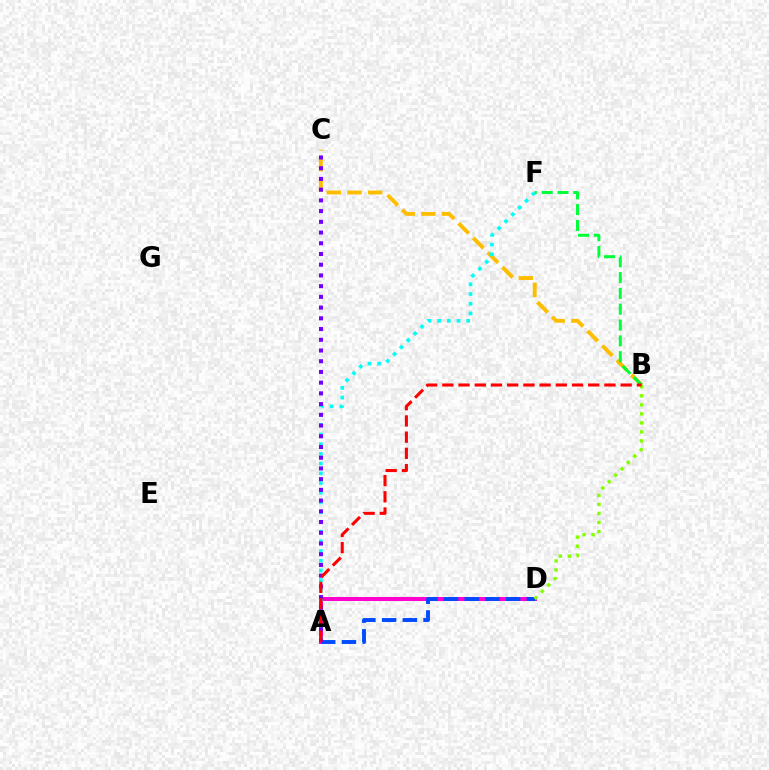{('B', 'C'): [{'color': '#ffbd00', 'line_style': 'dashed', 'thickness': 2.81}], ('A', 'D'): [{'color': '#ff00cf', 'line_style': 'solid', 'thickness': 2.89}, {'color': '#004bff', 'line_style': 'dashed', 'thickness': 2.81}], ('A', 'F'): [{'color': '#00fff6', 'line_style': 'dotted', 'thickness': 2.64}], ('B', 'F'): [{'color': '#00ff39', 'line_style': 'dashed', 'thickness': 2.15}], ('A', 'C'): [{'color': '#7200ff', 'line_style': 'dotted', 'thickness': 2.91}], ('B', 'D'): [{'color': '#84ff00', 'line_style': 'dotted', 'thickness': 2.45}], ('A', 'B'): [{'color': '#ff0000', 'line_style': 'dashed', 'thickness': 2.2}]}